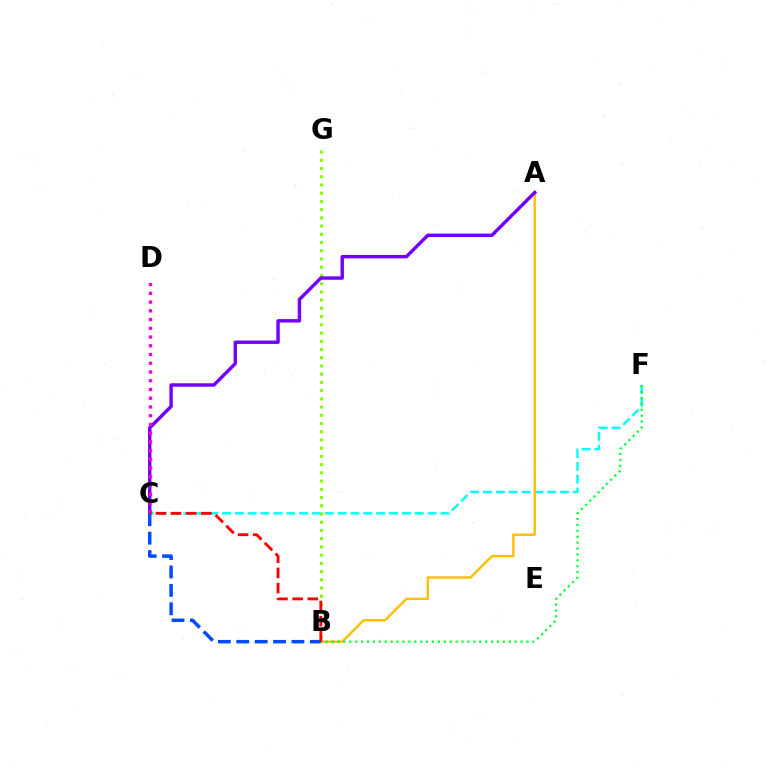{('C', 'F'): [{'color': '#00fff6', 'line_style': 'dashed', 'thickness': 1.75}], ('A', 'B'): [{'color': '#ffbd00', 'line_style': 'solid', 'thickness': 1.7}], ('B', 'G'): [{'color': '#84ff00', 'line_style': 'dotted', 'thickness': 2.24}], ('A', 'C'): [{'color': '#7200ff', 'line_style': 'solid', 'thickness': 2.46}], ('B', 'F'): [{'color': '#00ff39', 'line_style': 'dotted', 'thickness': 1.6}], ('C', 'D'): [{'color': '#ff00cf', 'line_style': 'dotted', 'thickness': 2.37}], ('B', 'C'): [{'color': '#004bff', 'line_style': 'dashed', 'thickness': 2.5}, {'color': '#ff0000', 'line_style': 'dashed', 'thickness': 2.06}]}